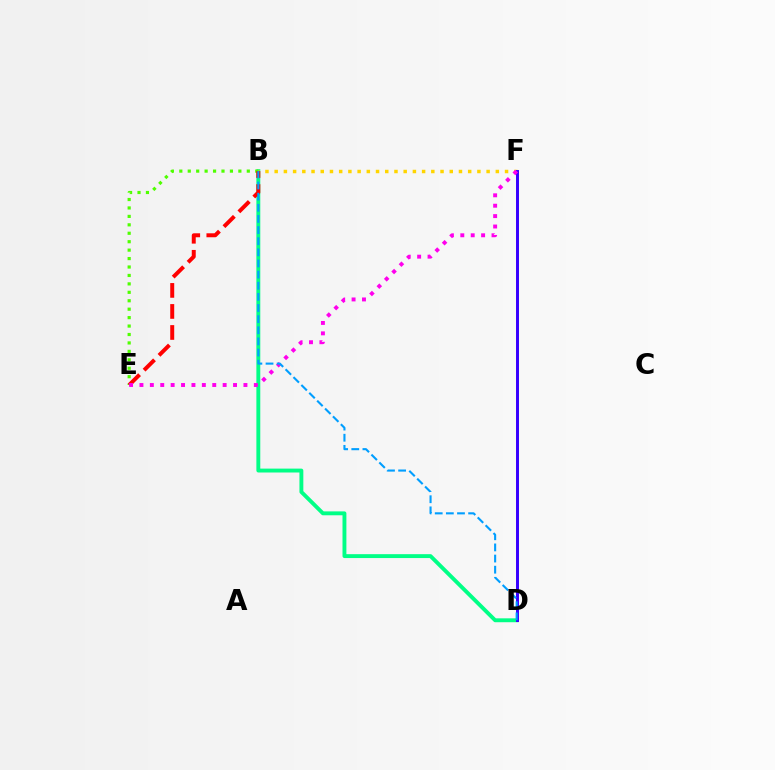{('B', 'D'): [{'color': '#00ff86', 'line_style': 'solid', 'thickness': 2.8}, {'color': '#009eff', 'line_style': 'dashed', 'thickness': 1.51}], ('B', 'F'): [{'color': '#ffd500', 'line_style': 'dotted', 'thickness': 2.5}], ('B', 'E'): [{'color': '#4fff00', 'line_style': 'dotted', 'thickness': 2.29}, {'color': '#ff0000', 'line_style': 'dashed', 'thickness': 2.86}], ('D', 'F'): [{'color': '#3700ff', 'line_style': 'solid', 'thickness': 2.13}], ('E', 'F'): [{'color': '#ff00ed', 'line_style': 'dotted', 'thickness': 2.83}]}